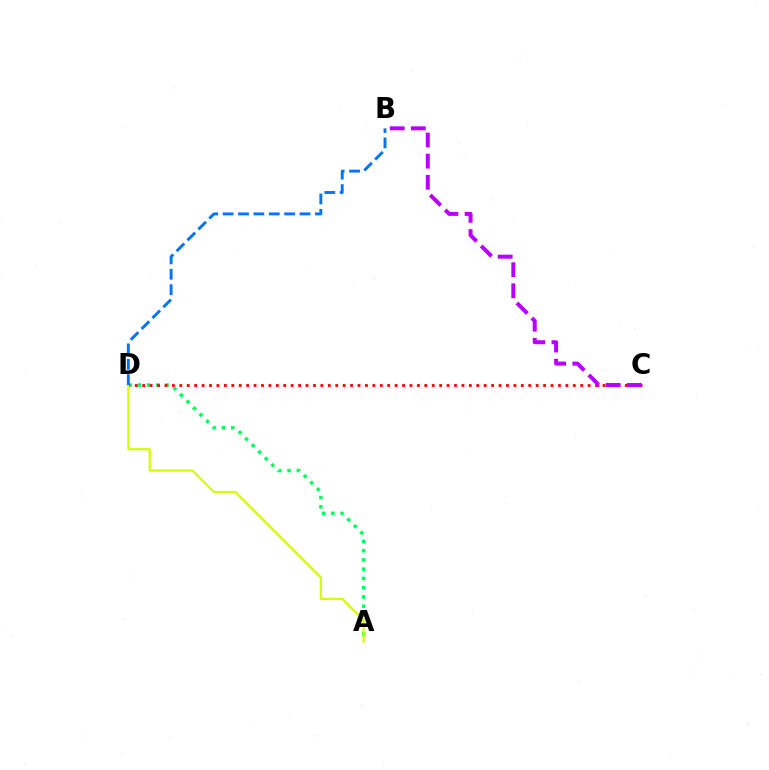{('A', 'D'): [{'color': '#00ff5c', 'line_style': 'dotted', 'thickness': 2.52}, {'color': '#d1ff00', 'line_style': 'solid', 'thickness': 1.57}], ('C', 'D'): [{'color': '#ff0000', 'line_style': 'dotted', 'thickness': 2.02}], ('B', 'C'): [{'color': '#b900ff', 'line_style': 'dashed', 'thickness': 2.87}], ('B', 'D'): [{'color': '#0074ff', 'line_style': 'dashed', 'thickness': 2.09}]}